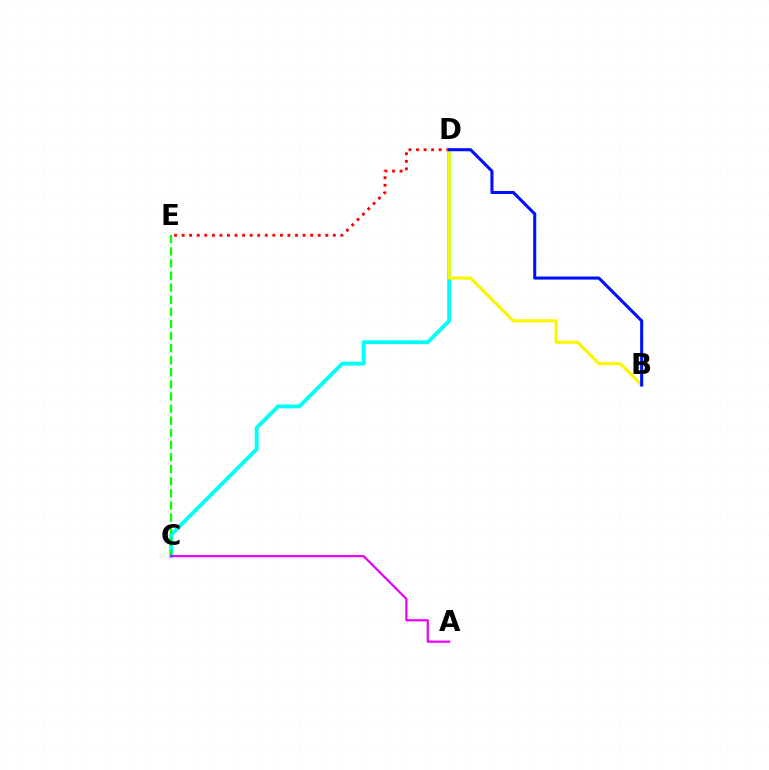{('C', 'D'): [{'color': '#00fff6', 'line_style': 'solid', 'thickness': 2.8}], ('C', 'E'): [{'color': '#08ff00', 'line_style': 'dashed', 'thickness': 1.64}], ('D', 'E'): [{'color': '#ff0000', 'line_style': 'dotted', 'thickness': 2.05}], ('B', 'D'): [{'color': '#fcf500', 'line_style': 'solid', 'thickness': 2.25}, {'color': '#0010ff', 'line_style': 'solid', 'thickness': 2.21}], ('A', 'C'): [{'color': '#ee00ff', 'line_style': 'solid', 'thickness': 1.61}]}